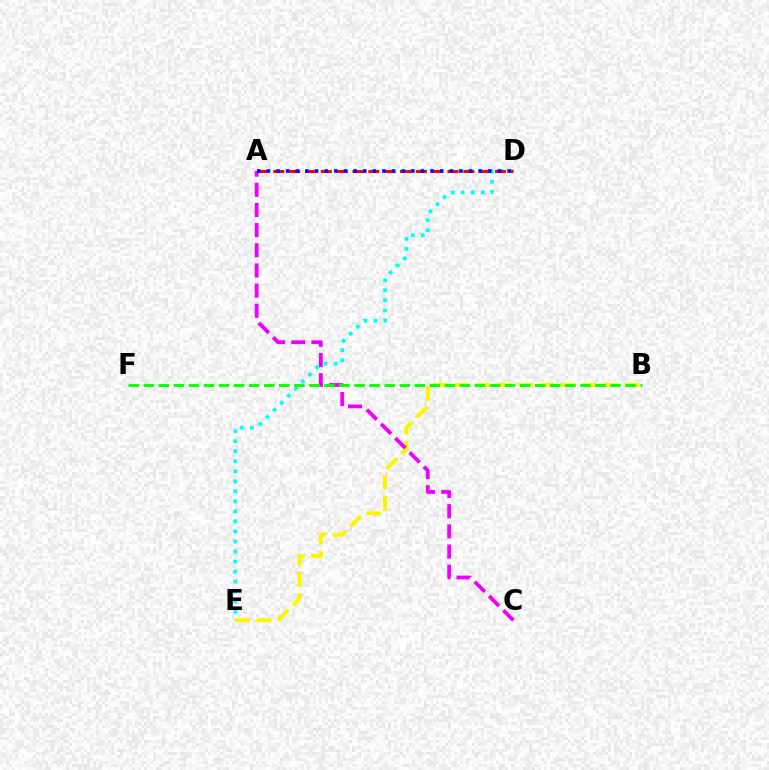{('D', 'E'): [{'color': '#00fff6', 'line_style': 'dotted', 'thickness': 2.72}], ('A', 'D'): [{'color': '#ff0000', 'line_style': 'dashed', 'thickness': 2.15}, {'color': '#0010ff', 'line_style': 'dotted', 'thickness': 2.62}], ('B', 'E'): [{'color': '#fcf500', 'line_style': 'dashed', 'thickness': 2.89}], ('A', 'C'): [{'color': '#ee00ff', 'line_style': 'dashed', 'thickness': 2.74}], ('B', 'F'): [{'color': '#08ff00', 'line_style': 'dashed', 'thickness': 2.05}]}